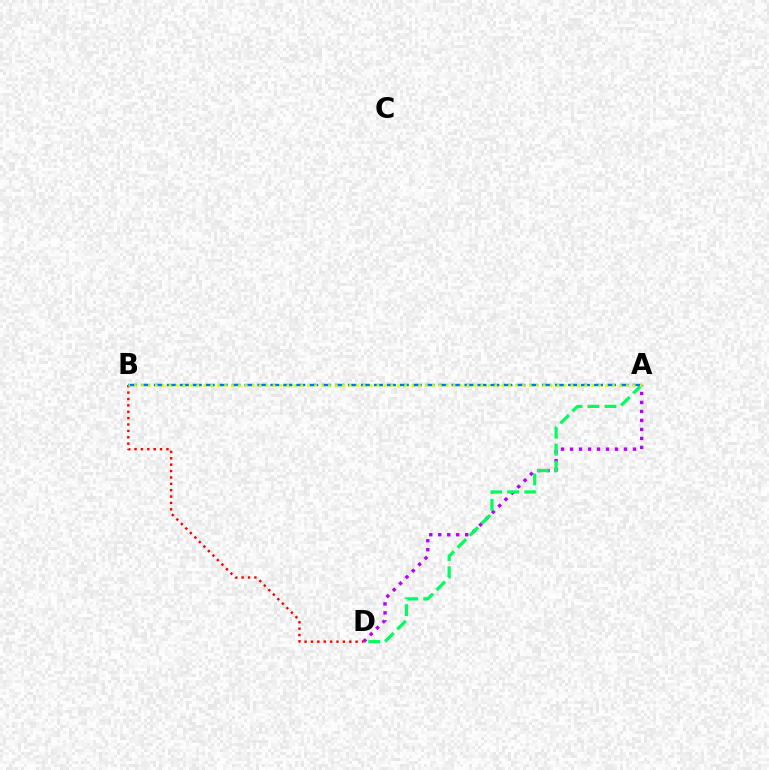{('A', 'D'): [{'color': '#b900ff', 'line_style': 'dotted', 'thickness': 2.44}, {'color': '#00ff5c', 'line_style': 'dashed', 'thickness': 2.31}], ('B', 'D'): [{'color': '#ff0000', 'line_style': 'dotted', 'thickness': 1.73}], ('A', 'B'): [{'color': '#0074ff', 'line_style': 'dashed', 'thickness': 1.76}, {'color': '#d1ff00', 'line_style': 'dotted', 'thickness': 1.88}]}